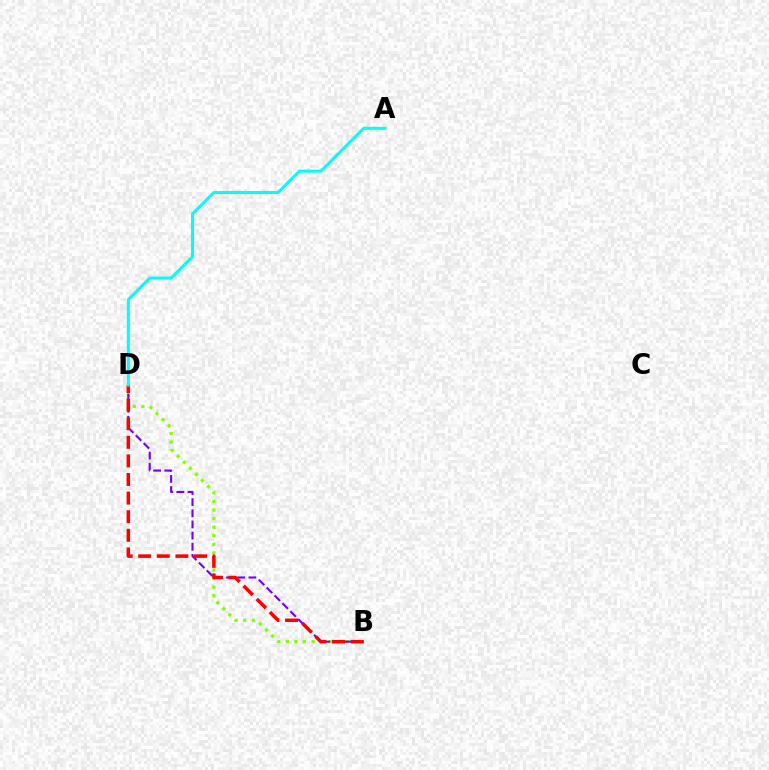{('B', 'D'): [{'color': '#84ff00', 'line_style': 'dotted', 'thickness': 2.33}, {'color': '#7200ff', 'line_style': 'dashed', 'thickness': 1.52}, {'color': '#ff0000', 'line_style': 'dashed', 'thickness': 2.53}], ('A', 'D'): [{'color': '#00fff6', 'line_style': 'solid', 'thickness': 2.14}]}